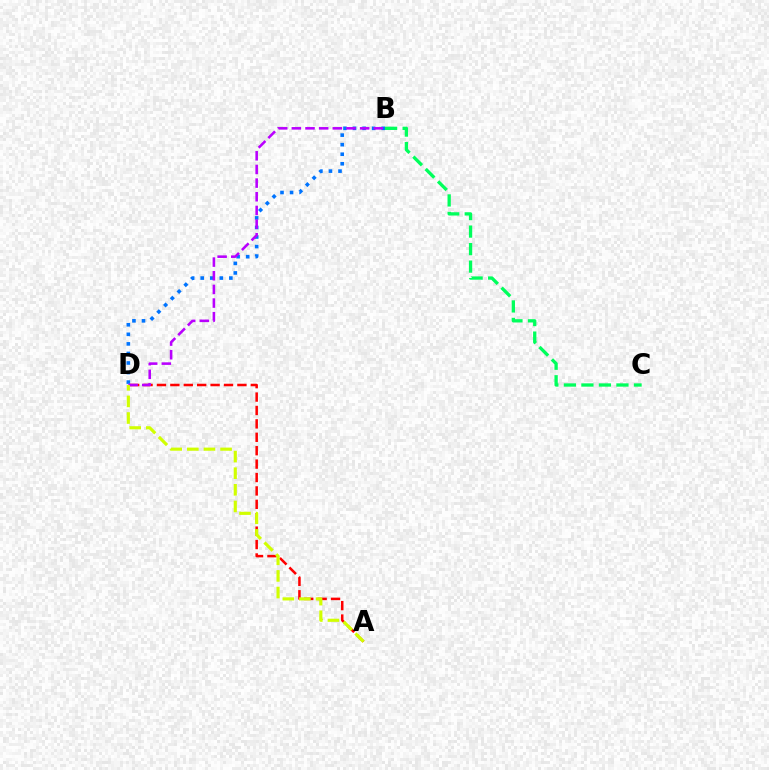{('B', 'D'): [{'color': '#0074ff', 'line_style': 'dotted', 'thickness': 2.6}, {'color': '#b900ff', 'line_style': 'dashed', 'thickness': 1.85}], ('A', 'D'): [{'color': '#ff0000', 'line_style': 'dashed', 'thickness': 1.82}, {'color': '#d1ff00', 'line_style': 'dashed', 'thickness': 2.26}], ('B', 'C'): [{'color': '#00ff5c', 'line_style': 'dashed', 'thickness': 2.38}]}